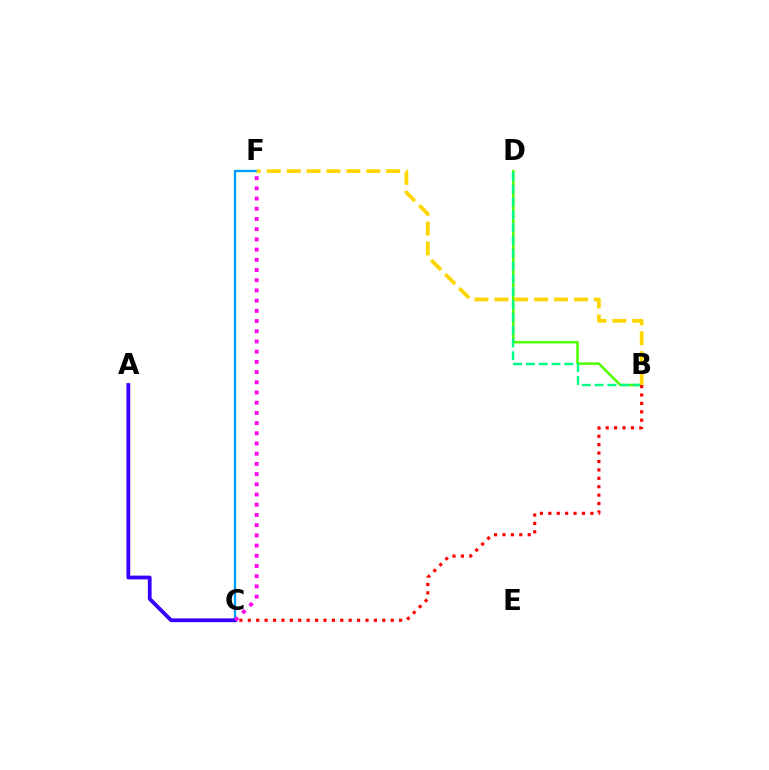{('B', 'D'): [{'color': '#4fff00', 'line_style': 'solid', 'thickness': 1.8}, {'color': '#00ff86', 'line_style': 'dashed', 'thickness': 1.74}], ('C', 'F'): [{'color': '#009eff', 'line_style': 'solid', 'thickness': 1.68}, {'color': '#ff00ed', 'line_style': 'dotted', 'thickness': 2.77}], ('A', 'C'): [{'color': '#3700ff', 'line_style': 'solid', 'thickness': 2.72}], ('B', 'C'): [{'color': '#ff0000', 'line_style': 'dotted', 'thickness': 2.28}], ('B', 'F'): [{'color': '#ffd500', 'line_style': 'dashed', 'thickness': 2.7}]}